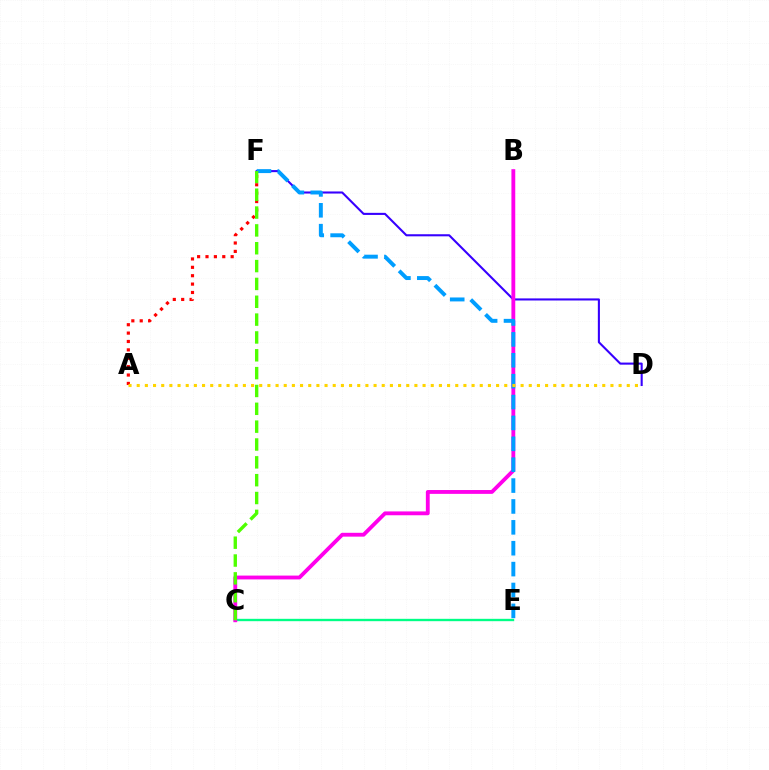{('C', 'E'): [{'color': '#00ff86', 'line_style': 'solid', 'thickness': 1.7}], ('D', 'F'): [{'color': '#3700ff', 'line_style': 'solid', 'thickness': 1.5}], ('B', 'C'): [{'color': '#ff00ed', 'line_style': 'solid', 'thickness': 2.76}], ('A', 'F'): [{'color': '#ff0000', 'line_style': 'dotted', 'thickness': 2.28}], ('E', 'F'): [{'color': '#009eff', 'line_style': 'dashed', 'thickness': 2.84}], ('C', 'F'): [{'color': '#4fff00', 'line_style': 'dashed', 'thickness': 2.42}], ('A', 'D'): [{'color': '#ffd500', 'line_style': 'dotted', 'thickness': 2.22}]}